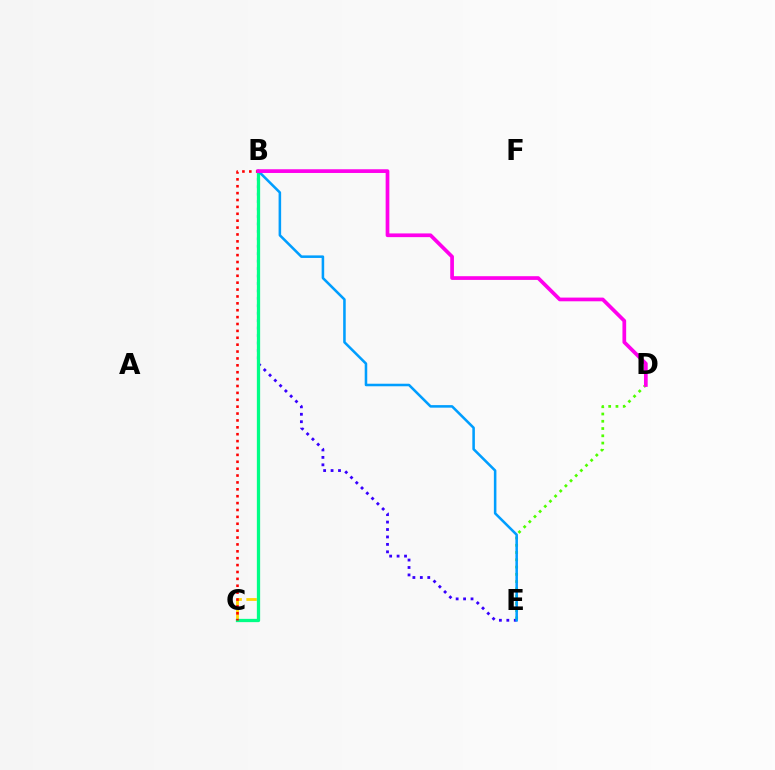{('B', 'C'): [{'color': '#ffd500', 'line_style': 'dashed', 'thickness': 2.03}, {'color': '#00ff86', 'line_style': 'solid', 'thickness': 2.36}, {'color': '#ff0000', 'line_style': 'dotted', 'thickness': 1.87}], ('B', 'E'): [{'color': '#3700ff', 'line_style': 'dotted', 'thickness': 2.02}, {'color': '#009eff', 'line_style': 'solid', 'thickness': 1.84}], ('D', 'E'): [{'color': '#4fff00', 'line_style': 'dotted', 'thickness': 1.97}], ('B', 'D'): [{'color': '#ff00ed', 'line_style': 'solid', 'thickness': 2.67}]}